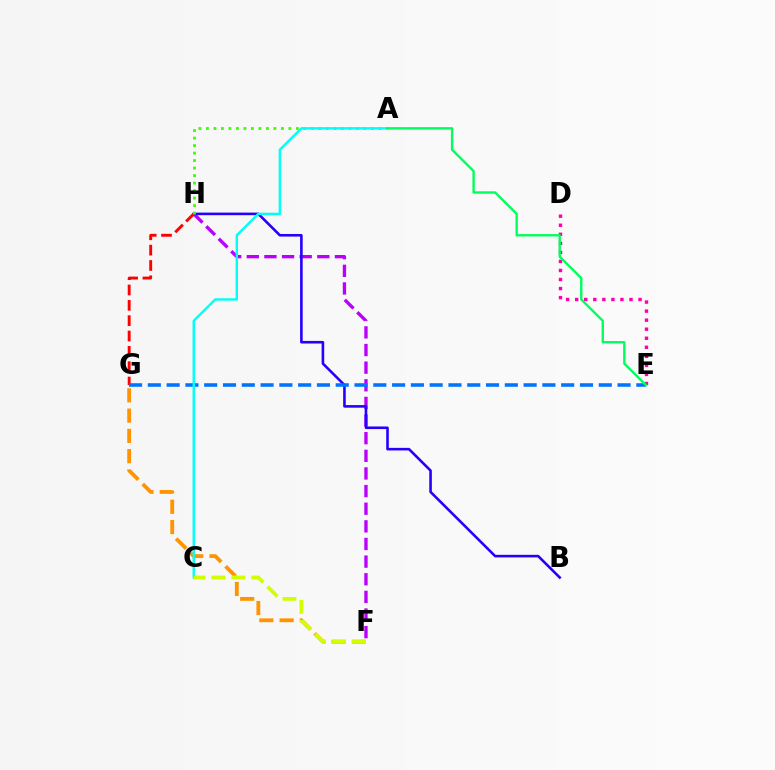{('F', 'G'): [{'color': '#ff9400', 'line_style': 'dashed', 'thickness': 2.75}], ('F', 'H'): [{'color': '#b900ff', 'line_style': 'dashed', 'thickness': 2.4}], ('B', 'H'): [{'color': '#2500ff', 'line_style': 'solid', 'thickness': 1.87}], ('D', 'E'): [{'color': '#ff00ac', 'line_style': 'dotted', 'thickness': 2.46}], ('G', 'H'): [{'color': '#ff0000', 'line_style': 'dashed', 'thickness': 2.08}], ('E', 'G'): [{'color': '#0074ff', 'line_style': 'dashed', 'thickness': 2.55}], ('A', 'H'): [{'color': '#3dff00', 'line_style': 'dotted', 'thickness': 2.04}], ('A', 'C'): [{'color': '#00fff6', 'line_style': 'solid', 'thickness': 1.73}], ('A', 'E'): [{'color': '#00ff5c', 'line_style': 'solid', 'thickness': 1.71}], ('C', 'F'): [{'color': '#d1ff00', 'line_style': 'dashed', 'thickness': 2.71}]}